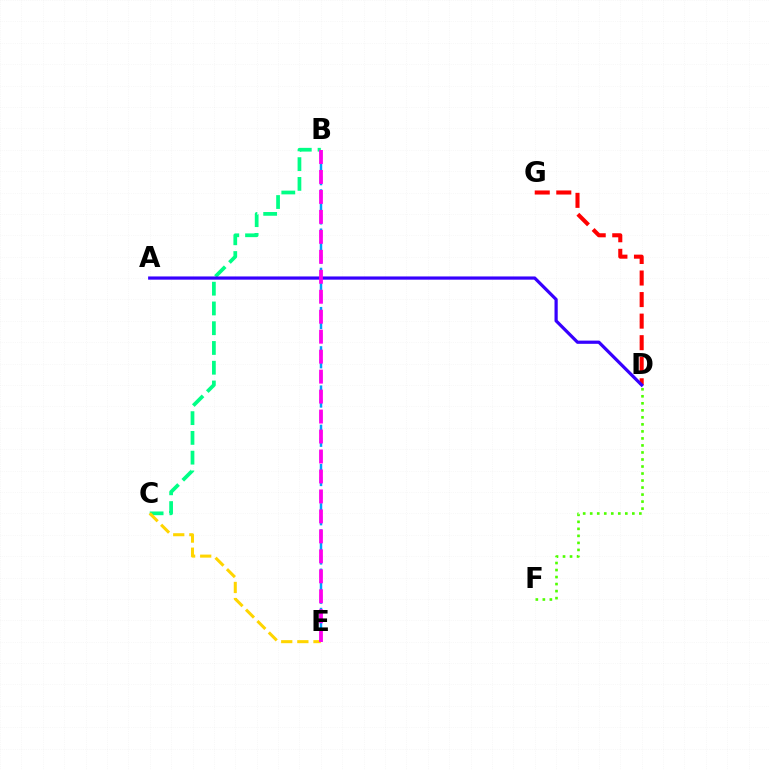{('D', 'G'): [{'color': '#ff0000', 'line_style': 'dashed', 'thickness': 2.93}], ('B', 'E'): [{'color': '#009eff', 'line_style': 'dashed', 'thickness': 1.78}, {'color': '#ff00ed', 'line_style': 'dashed', 'thickness': 2.71}], ('B', 'C'): [{'color': '#00ff86', 'line_style': 'dashed', 'thickness': 2.68}], ('A', 'D'): [{'color': '#3700ff', 'line_style': 'solid', 'thickness': 2.31}], ('C', 'E'): [{'color': '#ffd500', 'line_style': 'dashed', 'thickness': 2.19}], ('D', 'F'): [{'color': '#4fff00', 'line_style': 'dotted', 'thickness': 1.91}]}